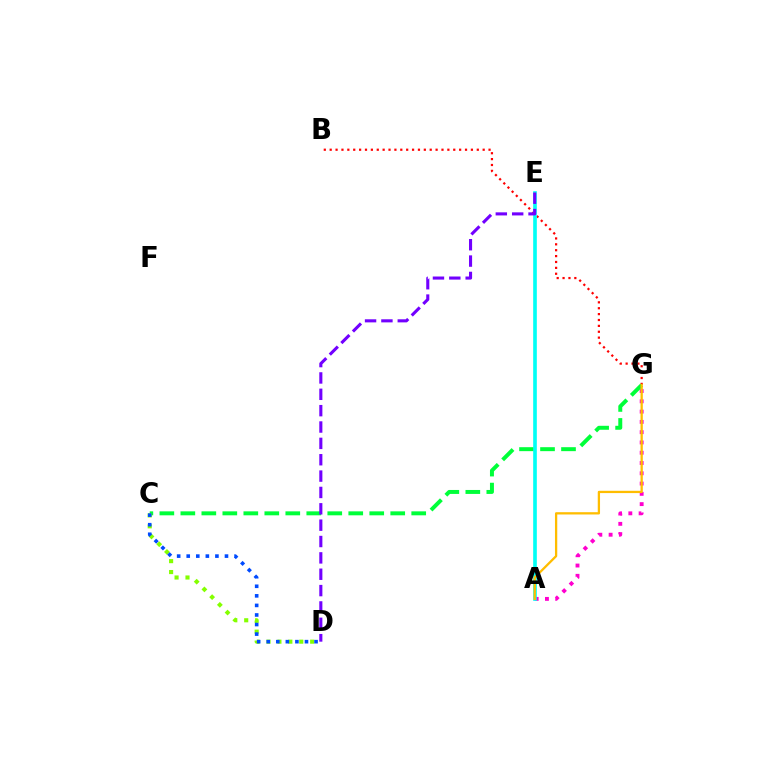{('A', 'G'): [{'color': '#ff00cf', 'line_style': 'dotted', 'thickness': 2.79}, {'color': '#ffbd00', 'line_style': 'solid', 'thickness': 1.65}], ('B', 'G'): [{'color': '#ff0000', 'line_style': 'dotted', 'thickness': 1.6}], ('C', 'G'): [{'color': '#00ff39', 'line_style': 'dashed', 'thickness': 2.85}], ('C', 'D'): [{'color': '#84ff00', 'line_style': 'dotted', 'thickness': 2.97}, {'color': '#004bff', 'line_style': 'dotted', 'thickness': 2.6}], ('A', 'E'): [{'color': '#00fff6', 'line_style': 'solid', 'thickness': 2.62}], ('D', 'E'): [{'color': '#7200ff', 'line_style': 'dashed', 'thickness': 2.22}]}